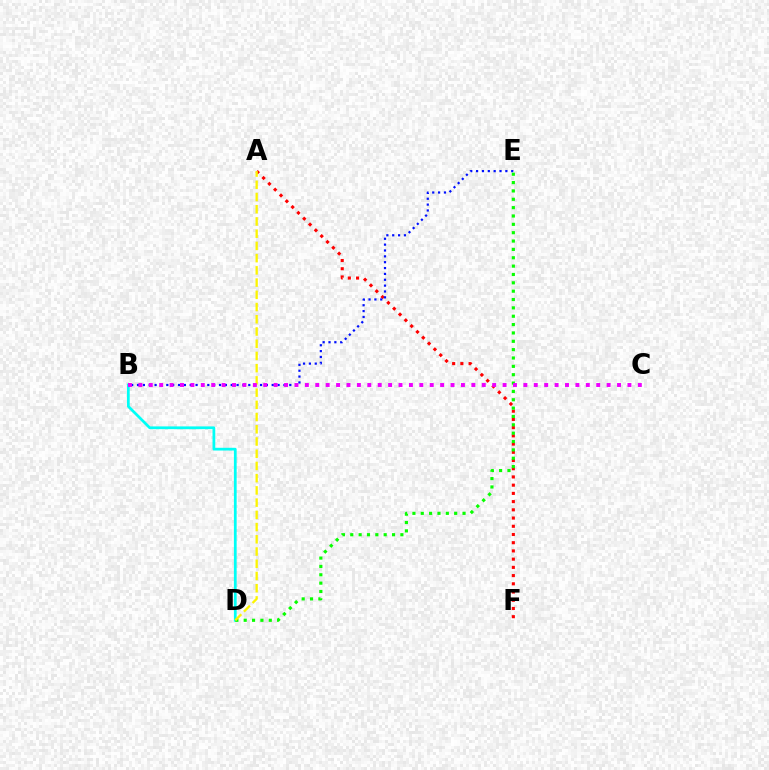{('A', 'F'): [{'color': '#ff0000', 'line_style': 'dotted', 'thickness': 2.23}], ('B', 'D'): [{'color': '#00fff6', 'line_style': 'solid', 'thickness': 1.98}], ('D', 'E'): [{'color': '#08ff00', 'line_style': 'dotted', 'thickness': 2.27}], ('B', 'E'): [{'color': '#0010ff', 'line_style': 'dotted', 'thickness': 1.59}], ('A', 'D'): [{'color': '#fcf500', 'line_style': 'dashed', 'thickness': 1.66}], ('B', 'C'): [{'color': '#ee00ff', 'line_style': 'dotted', 'thickness': 2.83}]}